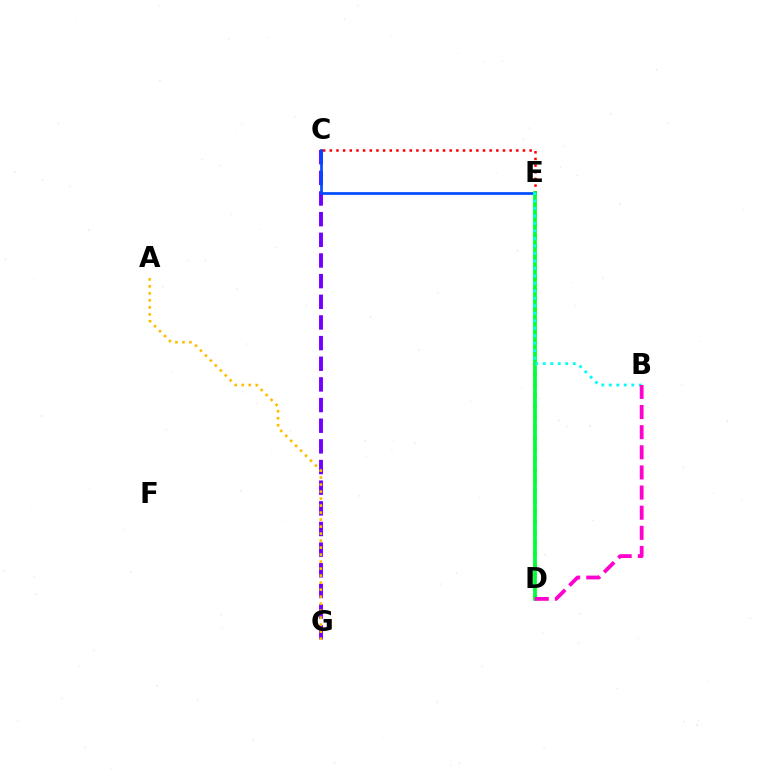{('C', 'G'): [{'color': '#7200ff', 'line_style': 'dashed', 'thickness': 2.81}], ('A', 'G'): [{'color': '#ffbd00', 'line_style': 'dotted', 'thickness': 1.9}], ('D', 'E'): [{'color': '#84ff00', 'line_style': 'dotted', 'thickness': 2.89}, {'color': '#00ff39', 'line_style': 'solid', 'thickness': 2.7}], ('C', 'E'): [{'color': '#004bff', 'line_style': 'solid', 'thickness': 1.95}, {'color': '#ff0000', 'line_style': 'dotted', 'thickness': 1.81}], ('B', 'E'): [{'color': '#00fff6', 'line_style': 'dotted', 'thickness': 2.03}], ('B', 'D'): [{'color': '#ff00cf', 'line_style': 'dashed', 'thickness': 2.73}]}